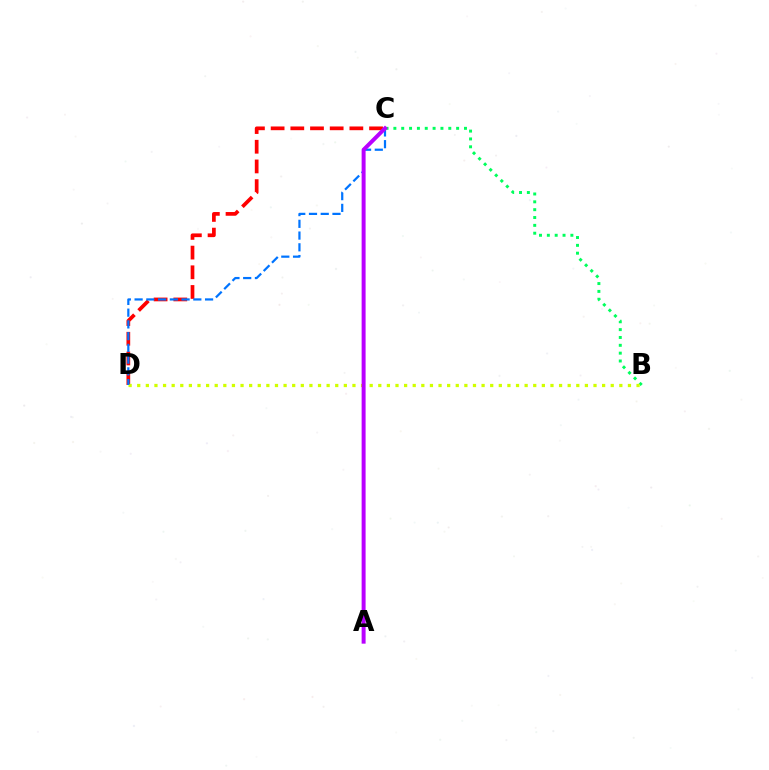{('C', 'D'): [{'color': '#ff0000', 'line_style': 'dashed', 'thickness': 2.67}, {'color': '#0074ff', 'line_style': 'dashed', 'thickness': 1.6}], ('B', 'C'): [{'color': '#00ff5c', 'line_style': 'dotted', 'thickness': 2.13}], ('B', 'D'): [{'color': '#d1ff00', 'line_style': 'dotted', 'thickness': 2.34}], ('A', 'C'): [{'color': '#b900ff', 'line_style': 'solid', 'thickness': 2.86}]}